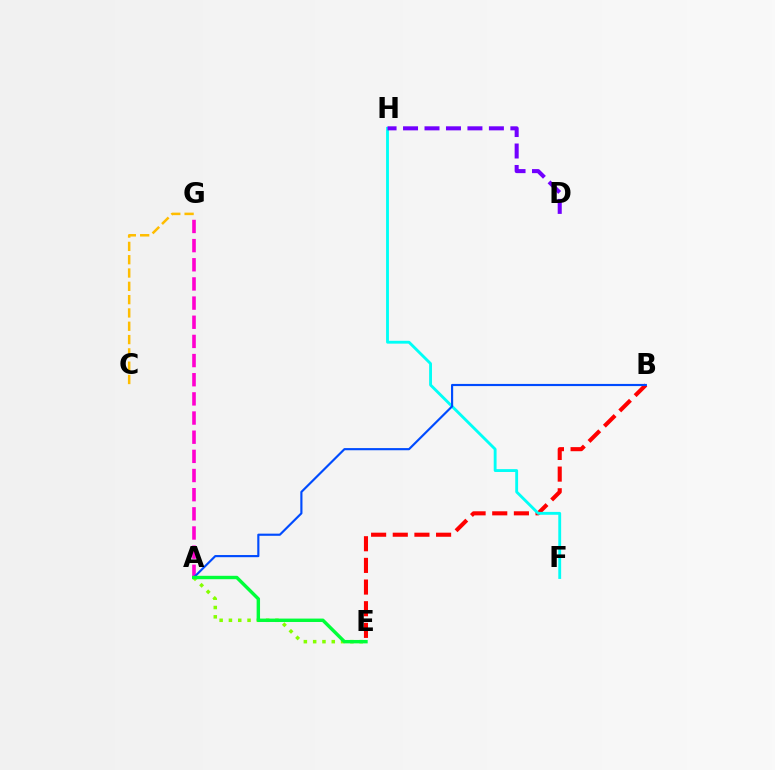{('A', 'G'): [{'color': '#ff00cf', 'line_style': 'dashed', 'thickness': 2.6}], ('B', 'E'): [{'color': '#ff0000', 'line_style': 'dashed', 'thickness': 2.94}], ('A', 'E'): [{'color': '#84ff00', 'line_style': 'dotted', 'thickness': 2.53}, {'color': '#00ff39', 'line_style': 'solid', 'thickness': 2.45}], ('F', 'H'): [{'color': '#00fff6', 'line_style': 'solid', 'thickness': 2.06}], ('A', 'B'): [{'color': '#004bff', 'line_style': 'solid', 'thickness': 1.55}], ('C', 'G'): [{'color': '#ffbd00', 'line_style': 'dashed', 'thickness': 1.81}], ('D', 'H'): [{'color': '#7200ff', 'line_style': 'dashed', 'thickness': 2.92}]}